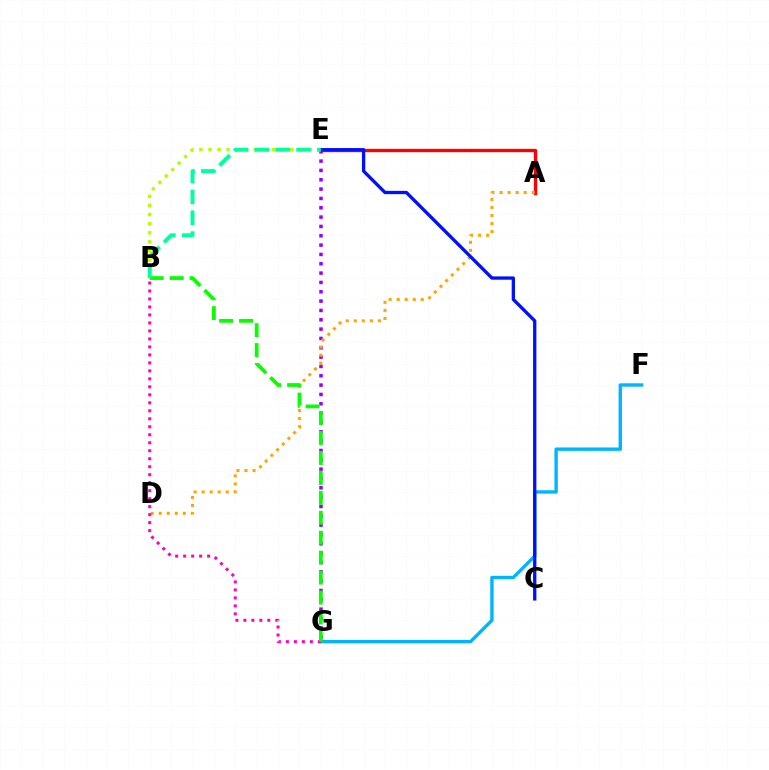{('E', 'G'): [{'color': '#9b00ff', 'line_style': 'dotted', 'thickness': 2.54}], ('A', 'E'): [{'color': '#ff0000', 'line_style': 'solid', 'thickness': 2.41}], ('A', 'D'): [{'color': '#ffa500', 'line_style': 'dotted', 'thickness': 2.18}], ('F', 'G'): [{'color': '#00b5ff', 'line_style': 'solid', 'thickness': 2.43}], ('B', 'G'): [{'color': '#ff00bd', 'line_style': 'dotted', 'thickness': 2.17}, {'color': '#08ff00', 'line_style': 'dashed', 'thickness': 2.71}], ('B', 'E'): [{'color': '#b3ff00', 'line_style': 'dotted', 'thickness': 2.47}, {'color': '#00ff9d', 'line_style': 'dashed', 'thickness': 2.83}], ('C', 'E'): [{'color': '#0010ff', 'line_style': 'solid', 'thickness': 2.38}]}